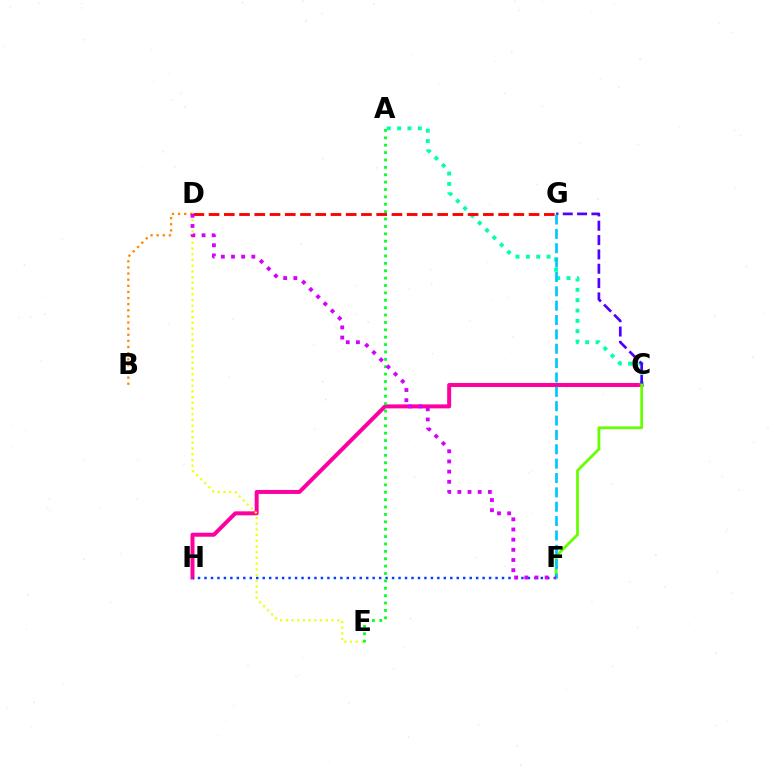{('C', 'H'): [{'color': '#ff00a0', 'line_style': 'solid', 'thickness': 2.87}], ('F', 'H'): [{'color': '#003fff', 'line_style': 'dotted', 'thickness': 1.76}], ('D', 'E'): [{'color': '#eeff00', 'line_style': 'dotted', 'thickness': 1.55}], ('B', 'D'): [{'color': '#ff8800', 'line_style': 'dotted', 'thickness': 1.66}], ('A', 'C'): [{'color': '#00ffaf', 'line_style': 'dotted', 'thickness': 2.81}], ('C', 'G'): [{'color': '#4f00ff', 'line_style': 'dashed', 'thickness': 1.95}], ('D', 'G'): [{'color': '#ff0000', 'line_style': 'dashed', 'thickness': 2.07}], ('C', 'F'): [{'color': '#66ff00', 'line_style': 'solid', 'thickness': 1.98}], ('F', 'G'): [{'color': '#00c7ff', 'line_style': 'dashed', 'thickness': 1.95}], ('A', 'E'): [{'color': '#00ff27', 'line_style': 'dotted', 'thickness': 2.01}], ('D', 'F'): [{'color': '#d600ff', 'line_style': 'dotted', 'thickness': 2.76}]}